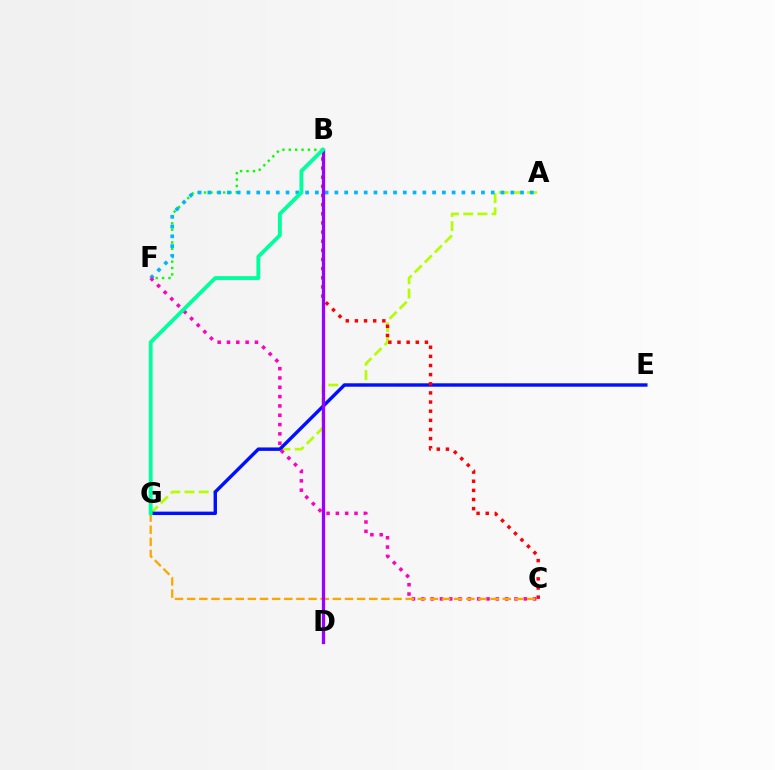{('A', 'G'): [{'color': '#b3ff00', 'line_style': 'dashed', 'thickness': 1.93}], ('E', 'G'): [{'color': '#0010ff', 'line_style': 'solid', 'thickness': 2.45}], ('B', 'C'): [{'color': '#ff0000', 'line_style': 'dotted', 'thickness': 2.48}], ('B', 'F'): [{'color': '#08ff00', 'line_style': 'dotted', 'thickness': 1.73}], ('A', 'F'): [{'color': '#00b5ff', 'line_style': 'dotted', 'thickness': 2.65}], ('C', 'F'): [{'color': '#ff00bd', 'line_style': 'dotted', 'thickness': 2.53}], ('C', 'G'): [{'color': '#ffa500', 'line_style': 'dashed', 'thickness': 1.65}], ('B', 'D'): [{'color': '#9b00ff', 'line_style': 'solid', 'thickness': 2.37}], ('B', 'G'): [{'color': '#00ff9d', 'line_style': 'solid', 'thickness': 2.77}]}